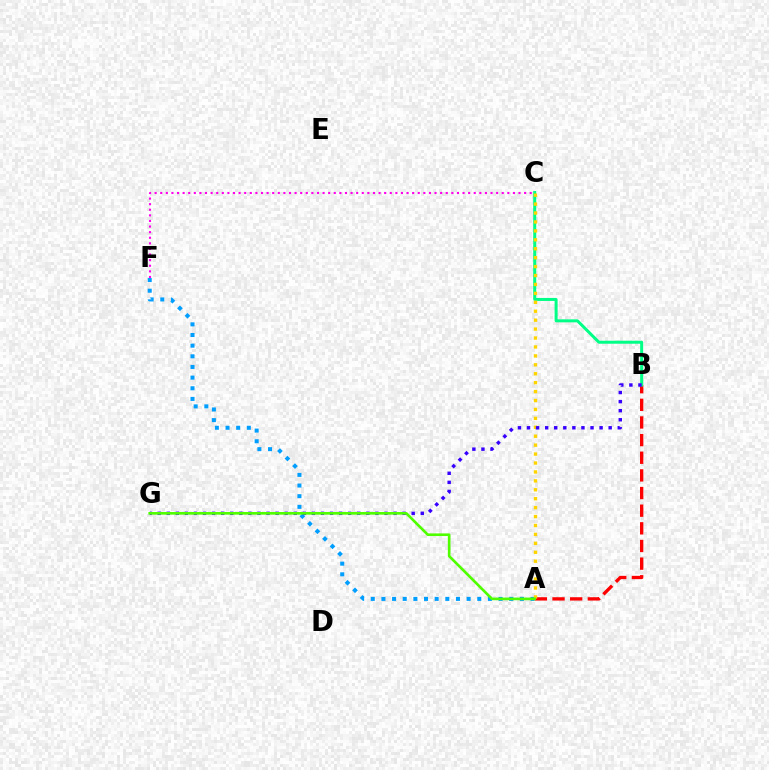{('A', 'F'): [{'color': '#009eff', 'line_style': 'dotted', 'thickness': 2.89}], ('A', 'B'): [{'color': '#ff0000', 'line_style': 'dashed', 'thickness': 2.4}], ('B', 'C'): [{'color': '#00ff86', 'line_style': 'solid', 'thickness': 2.17}], ('C', 'F'): [{'color': '#ff00ed', 'line_style': 'dotted', 'thickness': 1.52}], ('A', 'C'): [{'color': '#ffd500', 'line_style': 'dotted', 'thickness': 2.43}], ('B', 'G'): [{'color': '#3700ff', 'line_style': 'dotted', 'thickness': 2.46}], ('A', 'G'): [{'color': '#4fff00', 'line_style': 'solid', 'thickness': 1.91}]}